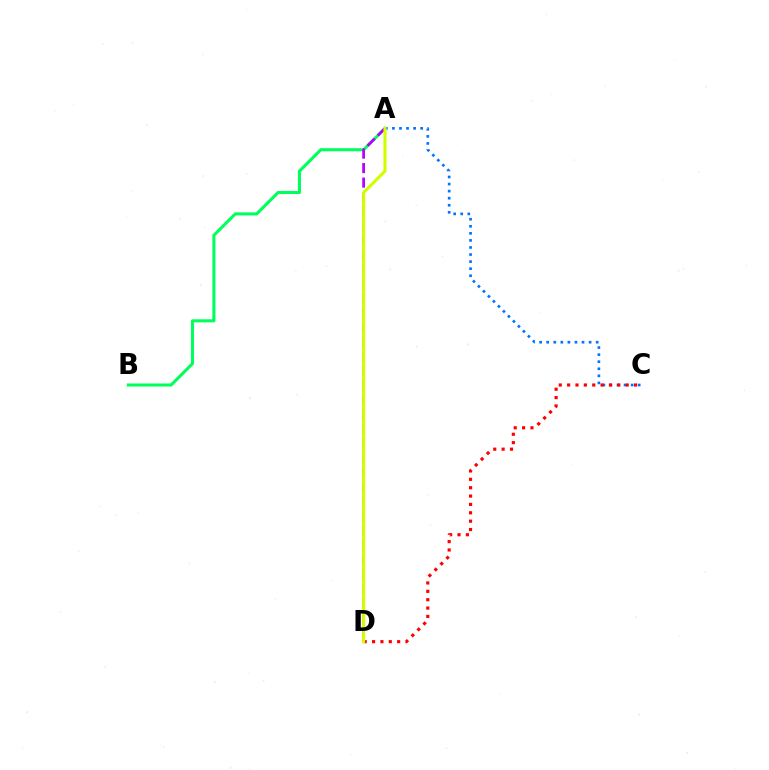{('A', 'B'): [{'color': '#00ff5c', 'line_style': 'solid', 'thickness': 2.2}], ('A', 'C'): [{'color': '#0074ff', 'line_style': 'dotted', 'thickness': 1.92}], ('A', 'D'): [{'color': '#b900ff', 'line_style': 'dashed', 'thickness': 1.97}, {'color': '#d1ff00', 'line_style': 'solid', 'thickness': 2.23}], ('C', 'D'): [{'color': '#ff0000', 'line_style': 'dotted', 'thickness': 2.27}]}